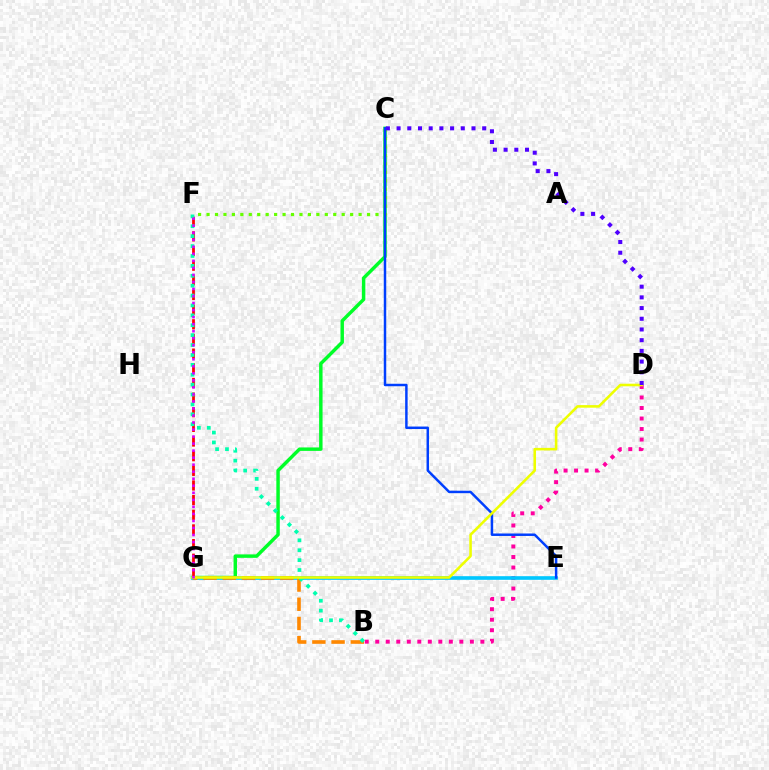{('B', 'D'): [{'color': '#ff00a0', 'line_style': 'dotted', 'thickness': 2.86}], ('C', 'G'): [{'color': '#00ff27', 'line_style': 'solid', 'thickness': 2.48}], ('C', 'F'): [{'color': '#66ff00', 'line_style': 'dotted', 'thickness': 2.3}], ('E', 'G'): [{'color': '#00c7ff', 'line_style': 'solid', 'thickness': 2.62}], ('C', 'E'): [{'color': '#003fff', 'line_style': 'solid', 'thickness': 1.78}], ('F', 'G'): [{'color': '#ff0000', 'line_style': 'dashed', 'thickness': 1.99}, {'color': '#d600ff', 'line_style': 'dotted', 'thickness': 1.91}], ('B', 'G'): [{'color': '#ff8800', 'line_style': 'dashed', 'thickness': 2.61}], ('B', 'F'): [{'color': '#00ffaf', 'line_style': 'dotted', 'thickness': 2.69}], ('D', 'G'): [{'color': '#eeff00', 'line_style': 'solid', 'thickness': 1.85}], ('C', 'D'): [{'color': '#4f00ff', 'line_style': 'dotted', 'thickness': 2.91}]}